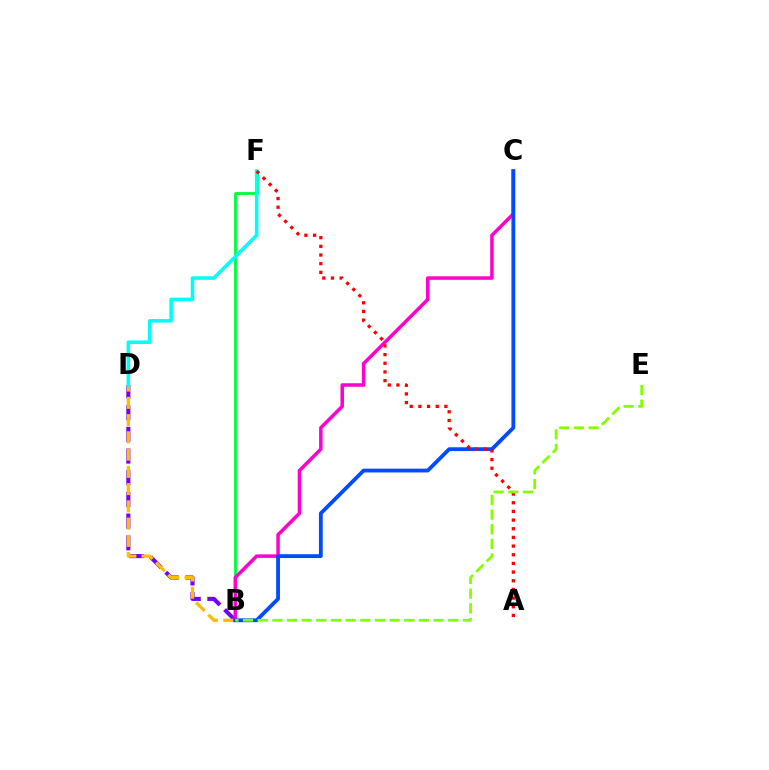{('B', 'D'): [{'color': '#7200ff', 'line_style': 'dashed', 'thickness': 2.95}, {'color': '#ffbd00', 'line_style': 'dashed', 'thickness': 2.34}], ('B', 'F'): [{'color': '#00ff39', 'line_style': 'solid', 'thickness': 2.03}], ('D', 'F'): [{'color': '#00fff6', 'line_style': 'solid', 'thickness': 2.57}], ('B', 'C'): [{'color': '#ff00cf', 'line_style': 'solid', 'thickness': 2.52}, {'color': '#004bff', 'line_style': 'solid', 'thickness': 2.74}], ('A', 'F'): [{'color': '#ff0000', 'line_style': 'dotted', 'thickness': 2.36}], ('B', 'E'): [{'color': '#84ff00', 'line_style': 'dashed', 'thickness': 1.99}]}